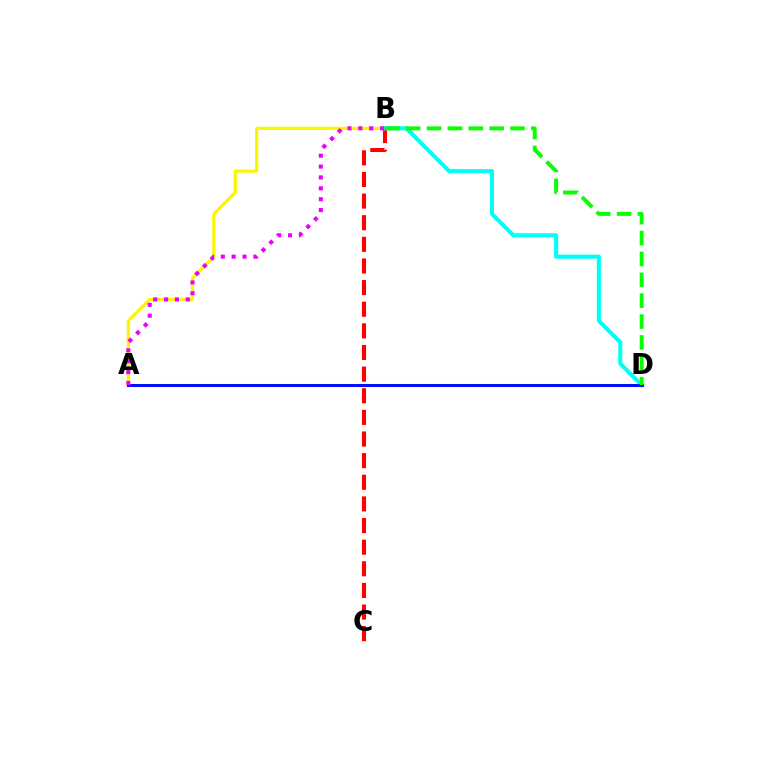{('B', 'C'): [{'color': '#ff0000', 'line_style': 'dashed', 'thickness': 2.94}], ('A', 'B'): [{'color': '#fcf500', 'line_style': 'solid', 'thickness': 2.31}, {'color': '#ee00ff', 'line_style': 'dotted', 'thickness': 2.95}], ('B', 'D'): [{'color': '#00fff6', 'line_style': 'solid', 'thickness': 2.95}, {'color': '#08ff00', 'line_style': 'dashed', 'thickness': 2.84}], ('A', 'D'): [{'color': '#0010ff', 'line_style': 'solid', 'thickness': 2.17}]}